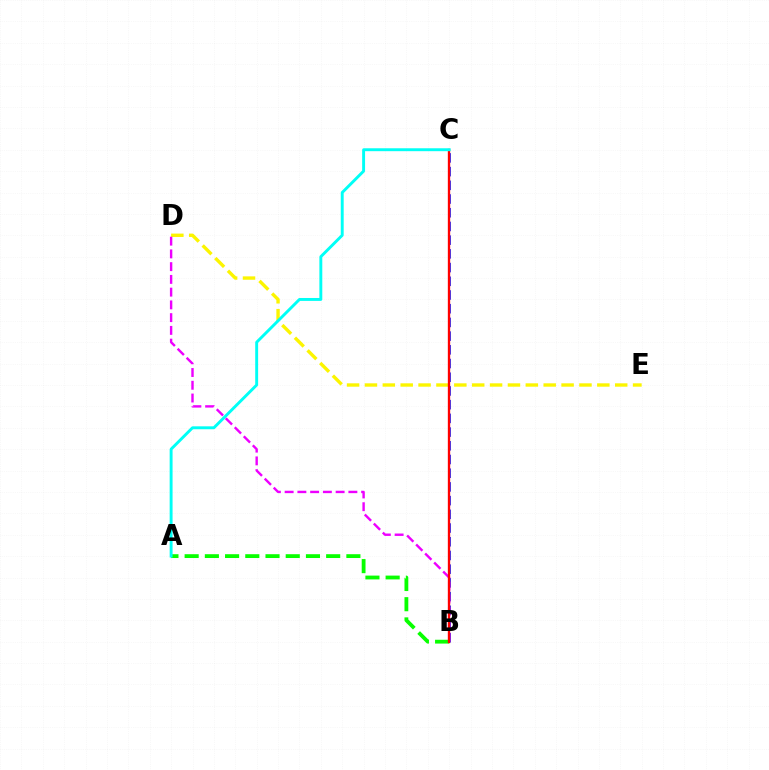{('D', 'E'): [{'color': '#fcf500', 'line_style': 'dashed', 'thickness': 2.43}], ('B', 'C'): [{'color': '#0010ff', 'line_style': 'dashed', 'thickness': 1.86}, {'color': '#ff0000', 'line_style': 'solid', 'thickness': 1.68}], ('A', 'B'): [{'color': '#08ff00', 'line_style': 'dashed', 'thickness': 2.75}], ('B', 'D'): [{'color': '#ee00ff', 'line_style': 'dashed', 'thickness': 1.73}], ('A', 'C'): [{'color': '#00fff6', 'line_style': 'solid', 'thickness': 2.1}]}